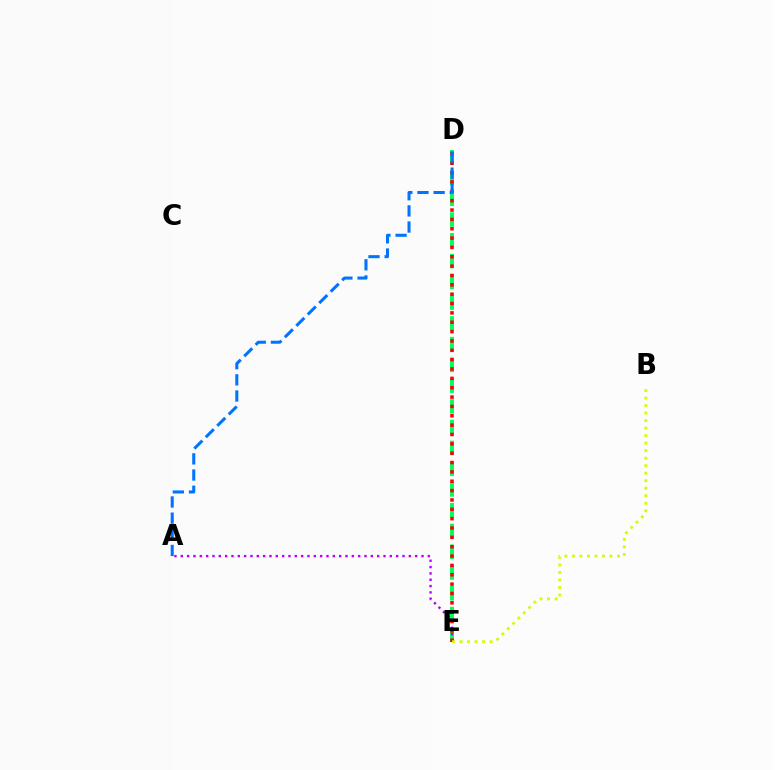{('D', 'E'): [{'color': '#00ff5c', 'line_style': 'dashed', 'thickness': 2.82}, {'color': '#ff0000', 'line_style': 'dotted', 'thickness': 2.54}], ('A', 'E'): [{'color': '#b900ff', 'line_style': 'dotted', 'thickness': 1.72}], ('A', 'D'): [{'color': '#0074ff', 'line_style': 'dashed', 'thickness': 2.2}], ('B', 'E'): [{'color': '#d1ff00', 'line_style': 'dotted', 'thickness': 2.04}]}